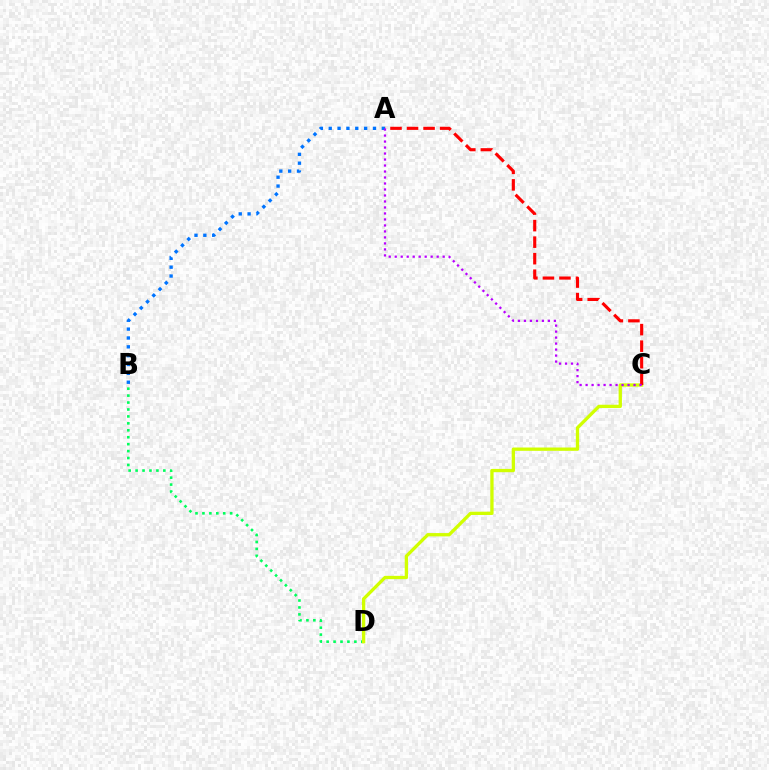{('B', 'D'): [{'color': '#00ff5c', 'line_style': 'dotted', 'thickness': 1.88}], ('C', 'D'): [{'color': '#d1ff00', 'line_style': 'solid', 'thickness': 2.38}], ('A', 'B'): [{'color': '#0074ff', 'line_style': 'dotted', 'thickness': 2.4}], ('A', 'C'): [{'color': '#ff0000', 'line_style': 'dashed', 'thickness': 2.25}, {'color': '#b900ff', 'line_style': 'dotted', 'thickness': 1.63}]}